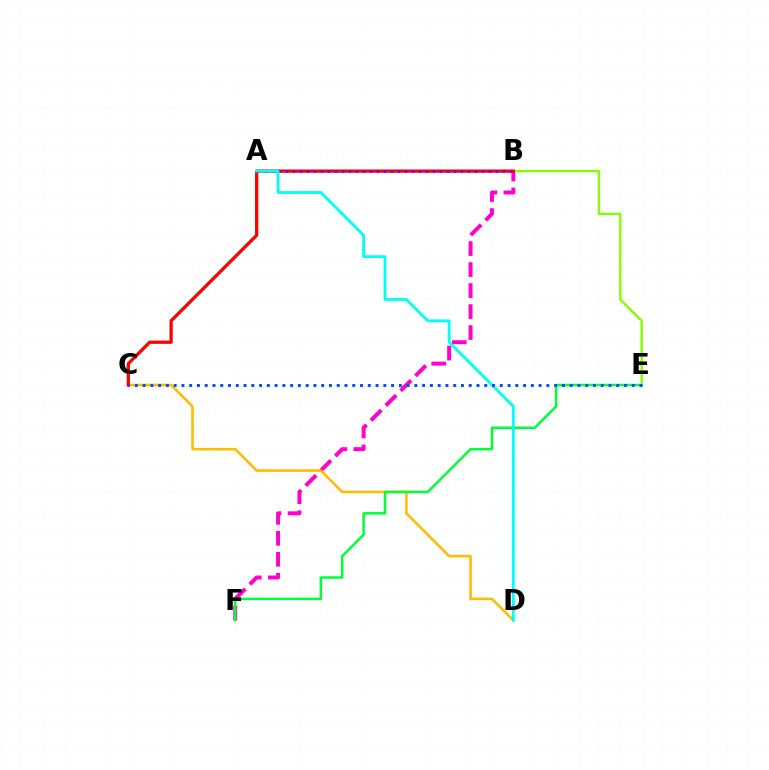{('B', 'F'): [{'color': '#ff00cf', 'line_style': 'dashed', 'thickness': 2.85}], ('C', 'D'): [{'color': '#ffbd00', 'line_style': 'solid', 'thickness': 1.86}], ('E', 'F'): [{'color': '#00ff39', 'line_style': 'solid', 'thickness': 1.8}], ('B', 'E'): [{'color': '#84ff00', 'line_style': 'solid', 'thickness': 1.71}], ('B', 'C'): [{'color': '#ff0000', 'line_style': 'solid', 'thickness': 2.36}], ('A', 'B'): [{'color': '#7200ff', 'line_style': 'dotted', 'thickness': 1.9}], ('A', 'D'): [{'color': '#00fff6', 'line_style': 'solid', 'thickness': 2.03}], ('C', 'E'): [{'color': '#004bff', 'line_style': 'dotted', 'thickness': 2.11}]}